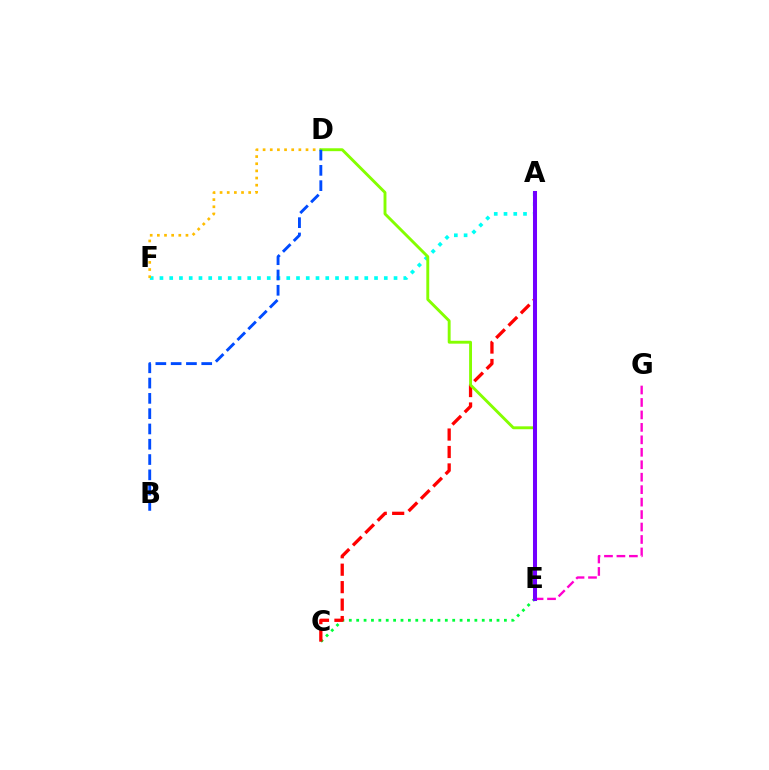{('A', 'F'): [{'color': '#00fff6', 'line_style': 'dotted', 'thickness': 2.65}], ('E', 'G'): [{'color': '#ff00cf', 'line_style': 'dashed', 'thickness': 1.69}], ('D', 'F'): [{'color': '#ffbd00', 'line_style': 'dotted', 'thickness': 1.94}], ('C', 'E'): [{'color': '#00ff39', 'line_style': 'dotted', 'thickness': 2.01}], ('A', 'C'): [{'color': '#ff0000', 'line_style': 'dashed', 'thickness': 2.37}], ('D', 'E'): [{'color': '#84ff00', 'line_style': 'solid', 'thickness': 2.08}], ('B', 'D'): [{'color': '#004bff', 'line_style': 'dashed', 'thickness': 2.08}], ('A', 'E'): [{'color': '#7200ff', 'line_style': 'solid', 'thickness': 2.91}]}